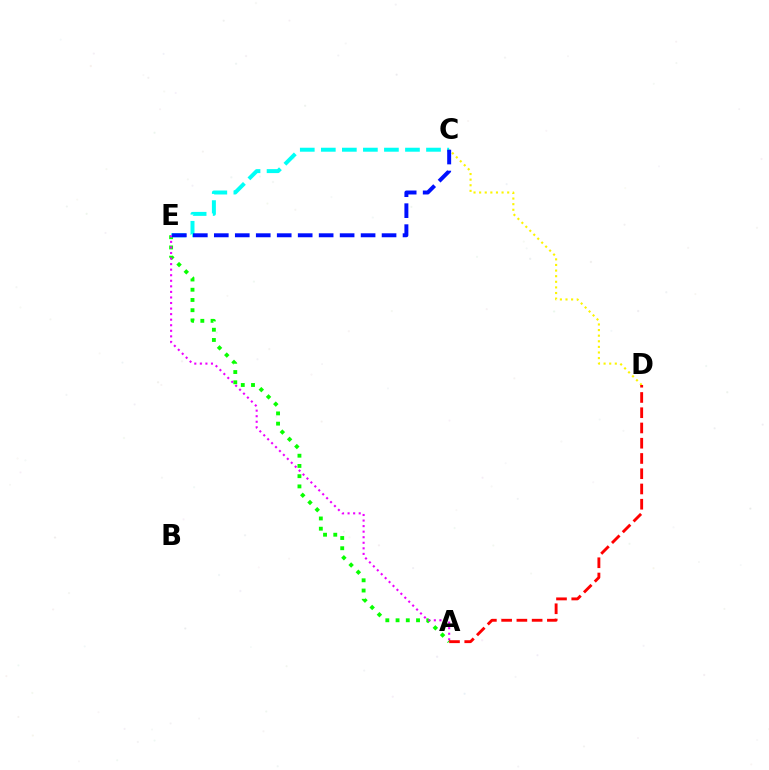{('A', 'E'): [{'color': '#08ff00', 'line_style': 'dotted', 'thickness': 2.78}, {'color': '#ee00ff', 'line_style': 'dotted', 'thickness': 1.51}], ('C', 'D'): [{'color': '#fcf500', 'line_style': 'dotted', 'thickness': 1.52}], ('C', 'E'): [{'color': '#00fff6', 'line_style': 'dashed', 'thickness': 2.86}, {'color': '#0010ff', 'line_style': 'dashed', 'thickness': 2.85}], ('A', 'D'): [{'color': '#ff0000', 'line_style': 'dashed', 'thickness': 2.07}]}